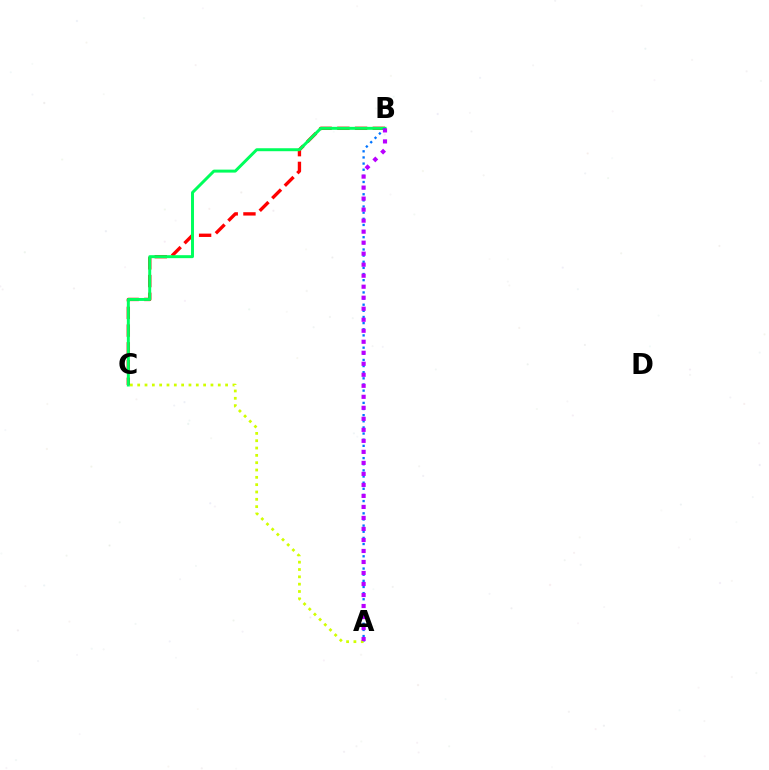{('B', 'C'): [{'color': '#ff0000', 'line_style': 'dashed', 'thickness': 2.41}, {'color': '#00ff5c', 'line_style': 'solid', 'thickness': 2.14}], ('A', 'B'): [{'color': '#0074ff', 'line_style': 'dotted', 'thickness': 1.67}, {'color': '#b900ff', 'line_style': 'dotted', 'thickness': 2.99}], ('A', 'C'): [{'color': '#d1ff00', 'line_style': 'dotted', 'thickness': 1.99}]}